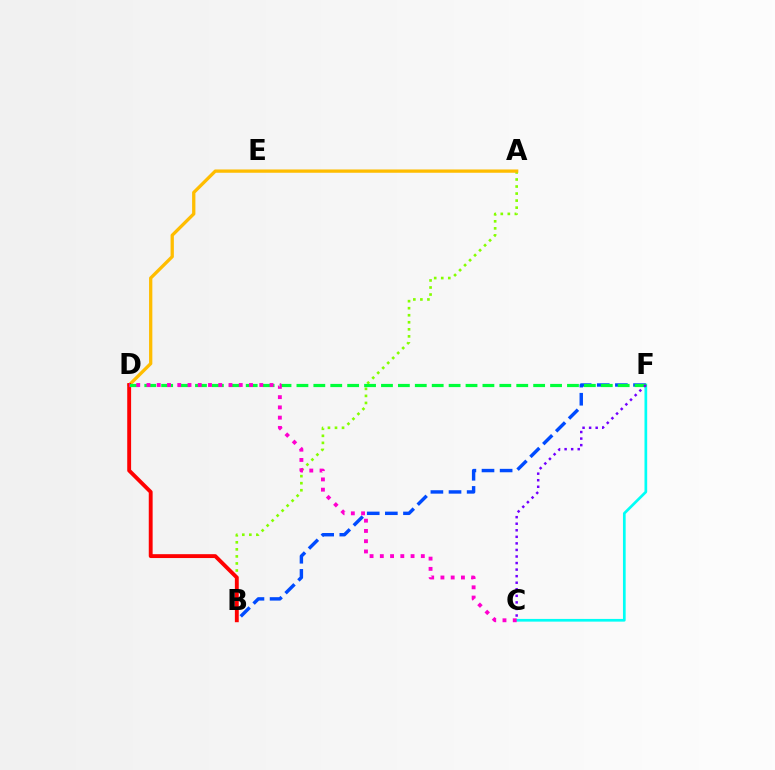{('C', 'F'): [{'color': '#00fff6', 'line_style': 'solid', 'thickness': 1.94}, {'color': '#7200ff', 'line_style': 'dotted', 'thickness': 1.78}], ('A', 'B'): [{'color': '#84ff00', 'line_style': 'dotted', 'thickness': 1.91}], ('B', 'F'): [{'color': '#004bff', 'line_style': 'dashed', 'thickness': 2.46}], ('A', 'D'): [{'color': '#ffbd00', 'line_style': 'solid', 'thickness': 2.37}], ('B', 'D'): [{'color': '#ff0000', 'line_style': 'solid', 'thickness': 2.79}], ('D', 'F'): [{'color': '#00ff39', 'line_style': 'dashed', 'thickness': 2.3}], ('C', 'D'): [{'color': '#ff00cf', 'line_style': 'dotted', 'thickness': 2.79}]}